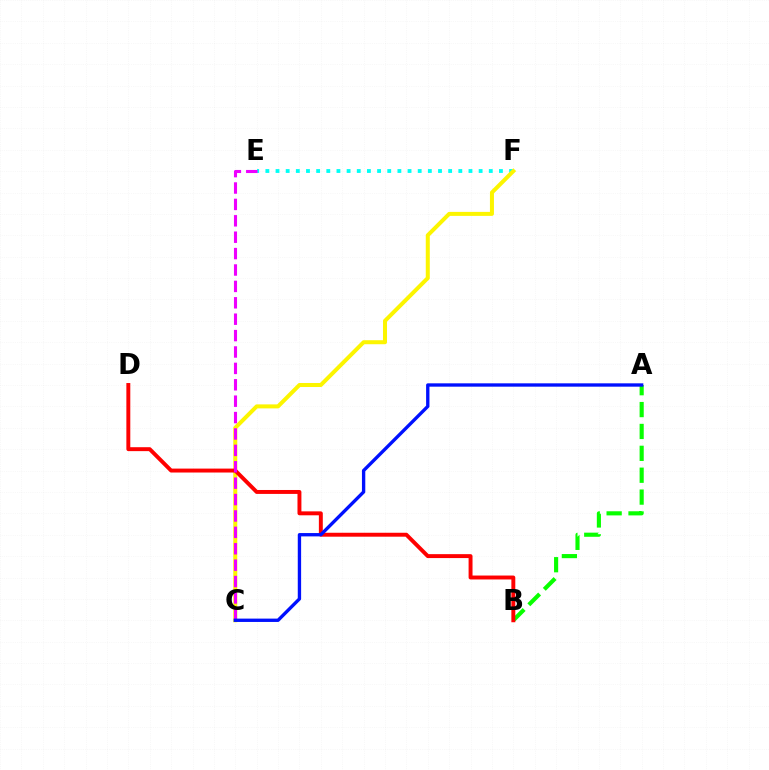{('E', 'F'): [{'color': '#00fff6', 'line_style': 'dotted', 'thickness': 2.76}], ('A', 'B'): [{'color': '#08ff00', 'line_style': 'dashed', 'thickness': 2.97}], ('C', 'F'): [{'color': '#fcf500', 'line_style': 'solid', 'thickness': 2.88}], ('B', 'D'): [{'color': '#ff0000', 'line_style': 'solid', 'thickness': 2.83}], ('C', 'E'): [{'color': '#ee00ff', 'line_style': 'dashed', 'thickness': 2.23}], ('A', 'C'): [{'color': '#0010ff', 'line_style': 'solid', 'thickness': 2.41}]}